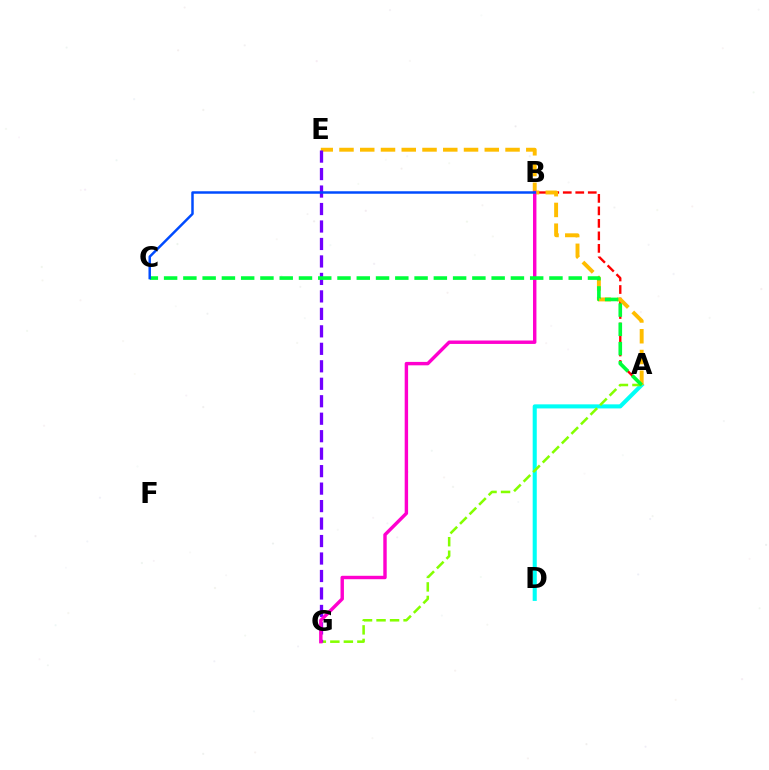{('A', 'D'): [{'color': '#00fff6', 'line_style': 'solid', 'thickness': 2.94}], ('A', 'B'): [{'color': '#ff0000', 'line_style': 'dashed', 'thickness': 1.7}], ('A', 'E'): [{'color': '#ffbd00', 'line_style': 'dashed', 'thickness': 2.82}], ('A', 'G'): [{'color': '#84ff00', 'line_style': 'dashed', 'thickness': 1.84}], ('E', 'G'): [{'color': '#7200ff', 'line_style': 'dashed', 'thickness': 2.37}], ('B', 'G'): [{'color': '#ff00cf', 'line_style': 'solid', 'thickness': 2.46}], ('A', 'C'): [{'color': '#00ff39', 'line_style': 'dashed', 'thickness': 2.62}], ('B', 'C'): [{'color': '#004bff', 'line_style': 'solid', 'thickness': 1.79}]}